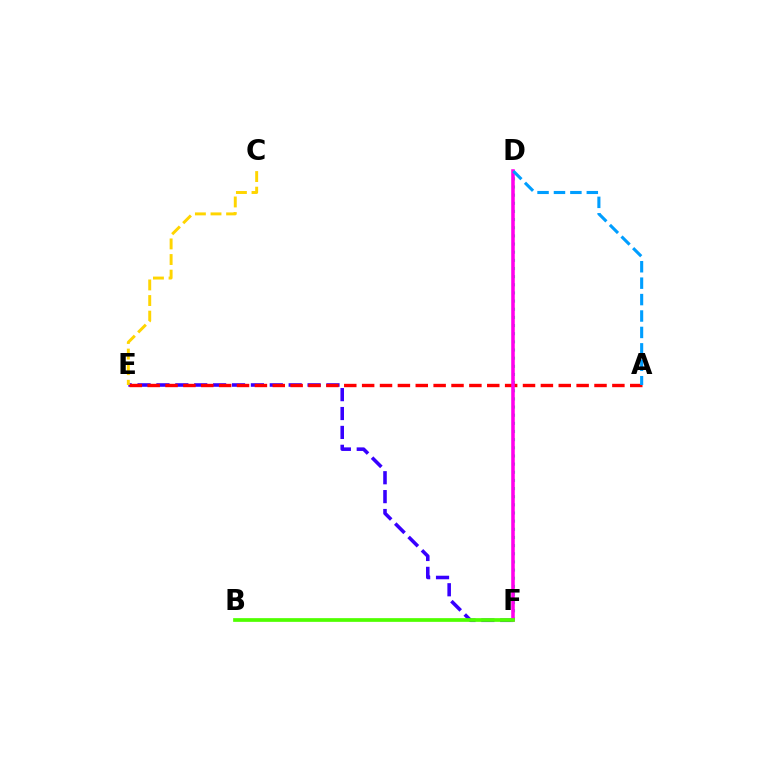{('E', 'F'): [{'color': '#3700ff', 'line_style': 'dashed', 'thickness': 2.57}], ('D', 'F'): [{'color': '#00ff86', 'line_style': 'dotted', 'thickness': 2.21}, {'color': '#ff00ed', 'line_style': 'solid', 'thickness': 2.56}], ('A', 'E'): [{'color': '#ff0000', 'line_style': 'dashed', 'thickness': 2.43}], ('A', 'D'): [{'color': '#009eff', 'line_style': 'dashed', 'thickness': 2.23}], ('C', 'E'): [{'color': '#ffd500', 'line_style': 'dashed', 'thickness': 2.12}], ('B', 'F'): [{'color': '#4fff00', 'line_style': 'solid', 'thickness': 2.67}]}